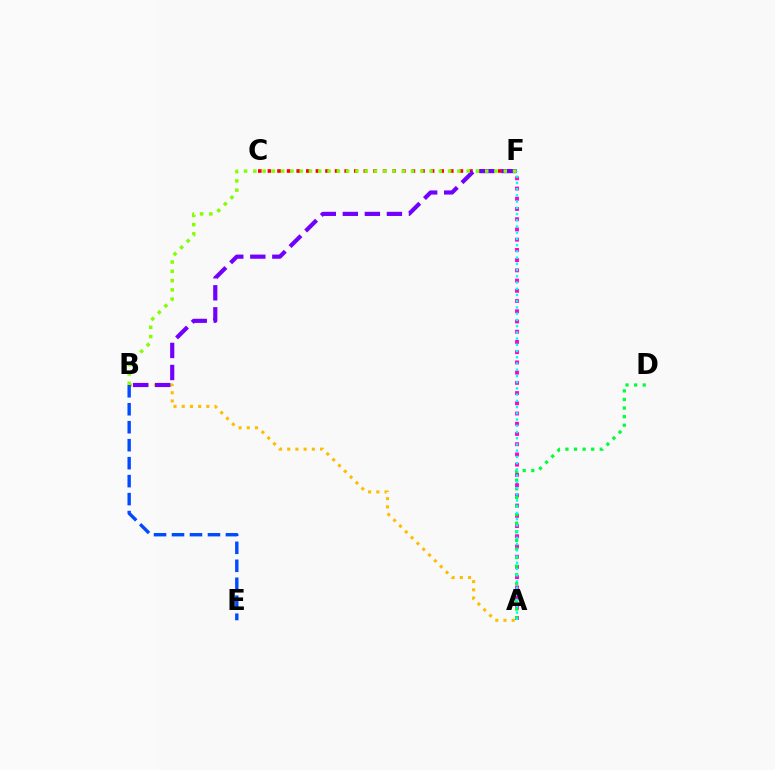{('A', 'B'): [{'color': '#ffbd00', 'line_style': 'dotted', 'thickness': 2.23}], ('C', 'F'): [{'color': '#ff0000', 'line_style': 'dotted', 'thickness': 2.61}], ('A', 'F'): [{'color': '#ff00cf', 'line_style': 'dotted', 'thickness': 2.78}, {'color': '#00fff6', 'line_style': 'dotted', 'thickness': 1.69}], ('B', 'F'): [{'color': '#7200ff', 'line_style': 'dashed', 'thickness': 2.99}, {'color': '#84ff00', 'line_style': 'dotted', 'thickness': 2.52}], ('B', 'E'): [{'color': '#004bff', 'line_style': 'dashed', 'thickness': 2.44}], ('A', 'D'): [{'color': '#00ff39', 'line_style': 'dotted', 'thickness': 2.33}]}